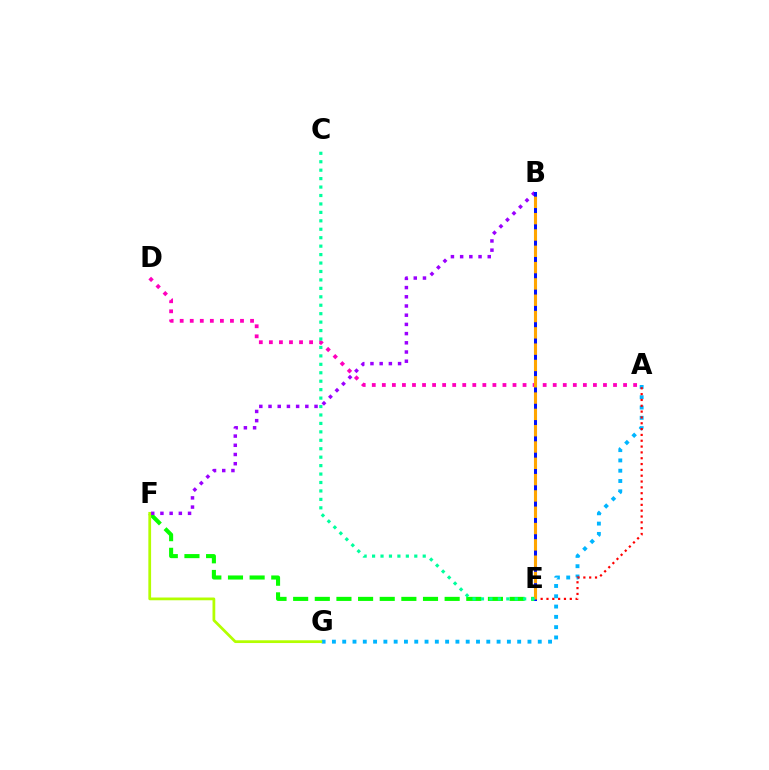{('A', 'D'): [{'color': '#ff00bd', 'line_style': 'dotted', 'thickness': 2.73}], ('E', 'F'): [{'color': '#08ff00', 'line_style': 'dashed', 'thickness': 2.94}], ('A', 'G'): [{'color': '#00b5ff', 'line_style': 'dotted', 'thickness': 2.8}], ('A', 'E'): [{'color': '#ff0000', 'line_style': 'dotted', 'thickness': 1.58}], ('B', 'F'): [{'color': '#9b00ff', 'line_style': 'dotted', 'thickness': 2.5}], ('B', 'E'): [{'color': '#0010ff', 'line_style': 'solid', 'thickness': 2.17}, {'color': '#ffa500', 'line_style': 'dashed', 'thickness': 2.22}], ('F', 'G'): [{'color': '#b3ff00', 'line_style': 'solid', 'thickness': 1.98}], ('C', 'E'): [{'color': '#00ff9d', 'line_style': 'dotted', 'thickness': 2.29}]}